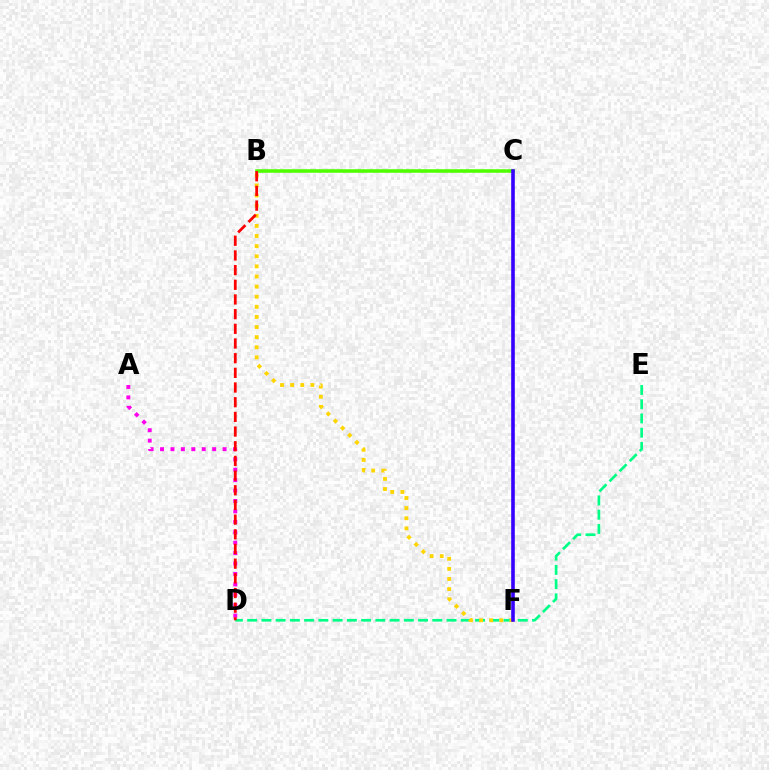{('A', 'D'): [{'color': '#ff00ed', 'line_style': 'dotted', 'thickness': 2.83}], ('D', 'E'): [{'color': '#00ff86', 'line_style': 'dashed', 'thickness': 1.93}], ('C', 'F'): [{'color': '#009eff', 'line_style': 'dashed', 'thickness': 1.6}, {'color': '#3700ff', 'line_style': 'solid', 'thickness': 2.58}], ('B', 'F'): [{'color': '#ffd500', 'line_style': 'dotted', 'thickness': 2.75}], ('B', 'C'): [{'color': '#4fff00', 'line_style': 'solid', 'thickness': 2.55}], ('B', 'D'): [{'color': '#ff0000', 'line_style': 'dashed', 'thickness': 1.99}]}